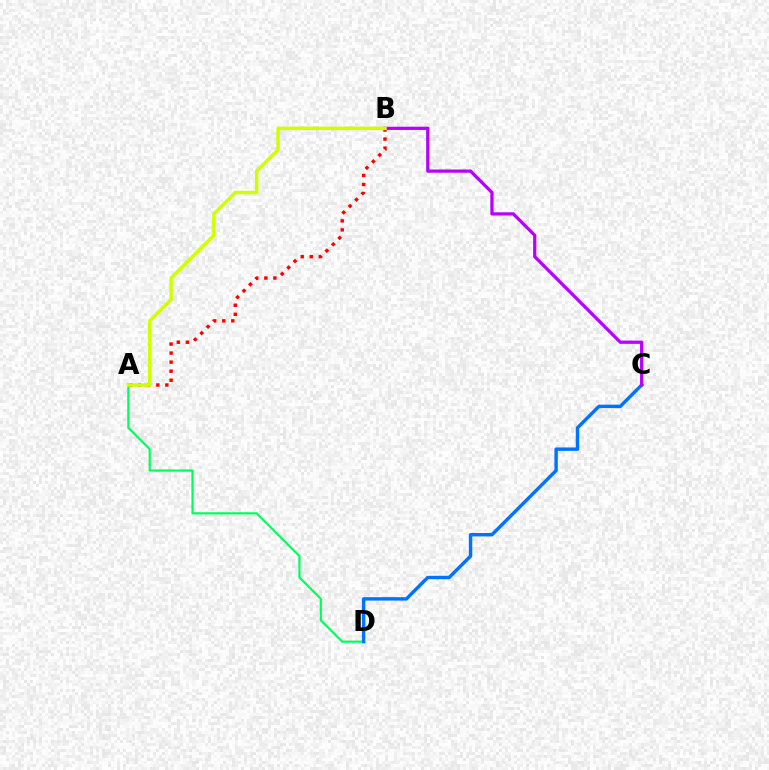{('A', 'D'): [{'color': '#00ff5c', 'line_style': 'solid', 'thickness': 1.56}], ('A', 'B'): [{'color': '#ff0000', 'line_style': 'dotted', 'thickness': 2.46}, {'color': '#d1ff00', 'line_style': 'solid', 'thickness': 2.53}], ('C', 'D'): [{'color': '#0074ff', 'line_style': 'solid', 'thickness': 2.47}], ('B', 'C'): [{'color': '#b900ff', 'line_style': 'solid', 'thickness': 2.33}]}